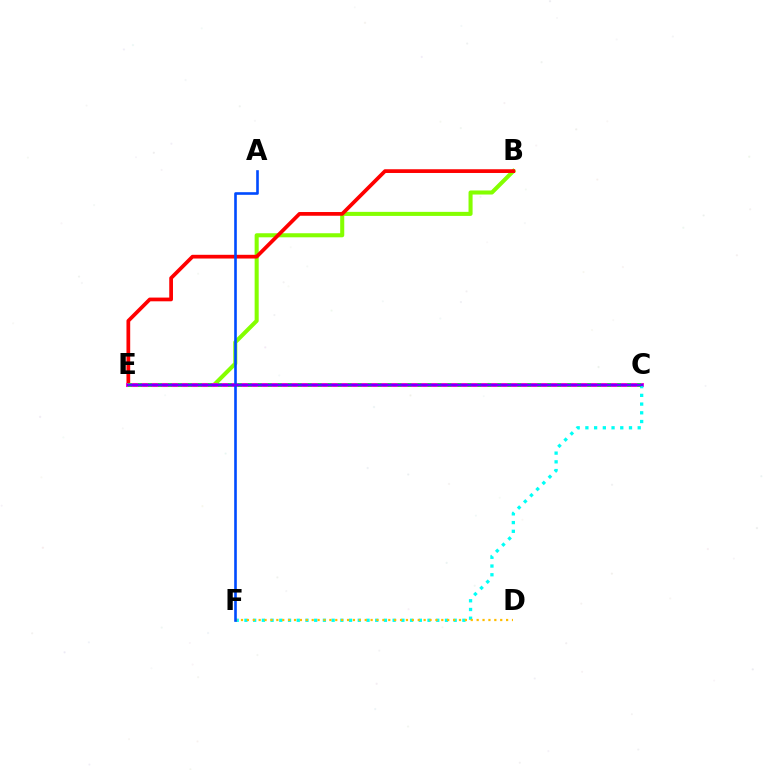{('B', 'E'): [{'color': '#84ff00', 'line_style': 'solid', 'thickness': 2.92}, {'color': '#ff0000', 'line_style': 'solid', 'thickness': 2.69}], ('C', 'E'): [{'color': '#ff00cf', 'line_style': 'solid', 'thickness': 2.82}, {'color': '#00ff39', 'line_style': 'dotted', 'thickness': 2.71}, {'color': '#7200ff', 'line_style': 'solid', 'thickness': 1.71}], ('C', 'F'): [{'color': '#00fff6', 'line_style': 'dotted', 'thickness': 2.37}], ('D', 'F'): [{'color': '#ffbd00', 'line_style': 'dotted', 'thickness': 1.6}], ('A', 'F'): [{'color': '#004bff', 'line_style': 'solid', 'thickness': 1.89}]}